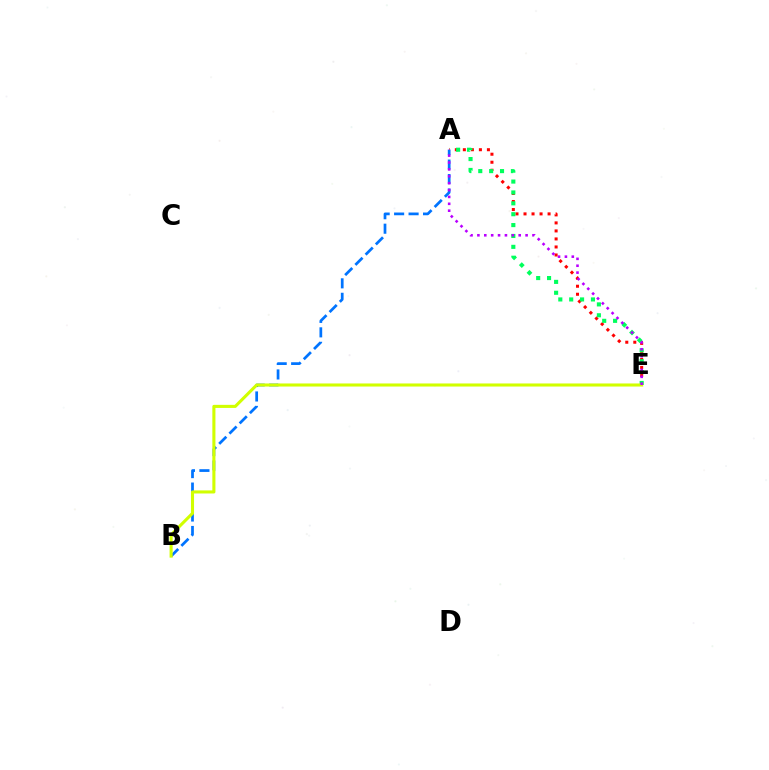{('A', 'E'): [{'color': '#ff0000', 'line_style': 'dotted', 'thickness': 2.18}, {'color': '#00ff5c', 'line_style': 'dotted', 'thickness': 2.96}, {'color': '#b900ff', 'line_style': 'dotted', 'thickness': 1.87}], ('A', 'B'): [{'color': '#0074ff', 'line_style': 'dashed', 'thickness': 1.97}], ('B', 'E'): [{'color': '#d1ff00', 'line_style': 'solid', 'thickness': 2.22}]}